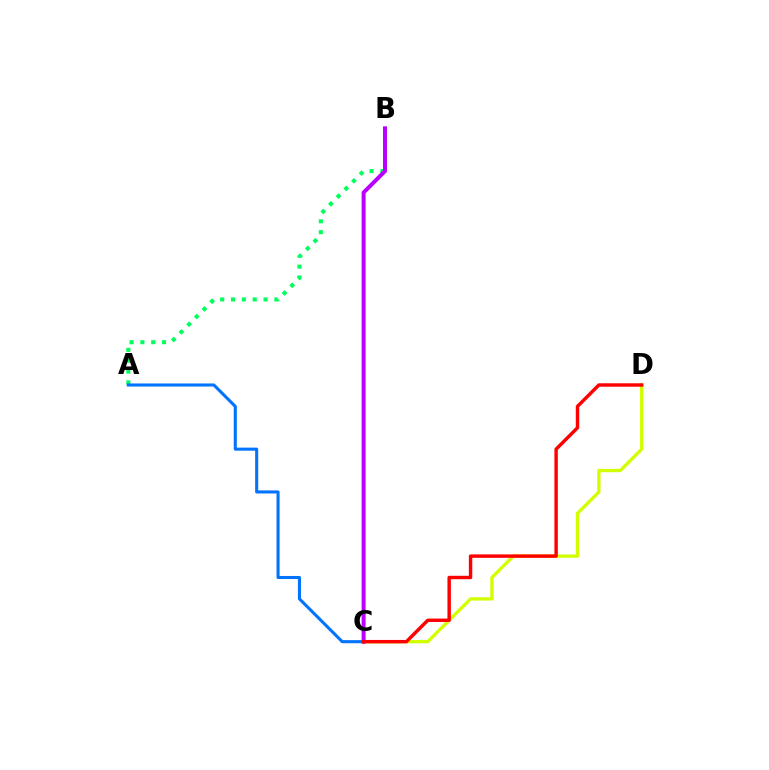{('A', 'B'): [{'color': '#00ff5c', 'line_style': 'dotted', 'thickness': 2.94}], ('A', 'C'): [{'color': '#0074ff', 'line_style': 'solid', 'thickness': 2.21}], ('C', 'D'): [{'color': '#d1ff00', 'line_style': 'solid', 'thickness': 2.38}, {'color': '#ff0000', 'line_style': 'solid', 'thickness': 2.47}], ('B', 'C'): [{'color': '#b900ff', 'line_style': 'solid', 'thickness': 2.86}]}